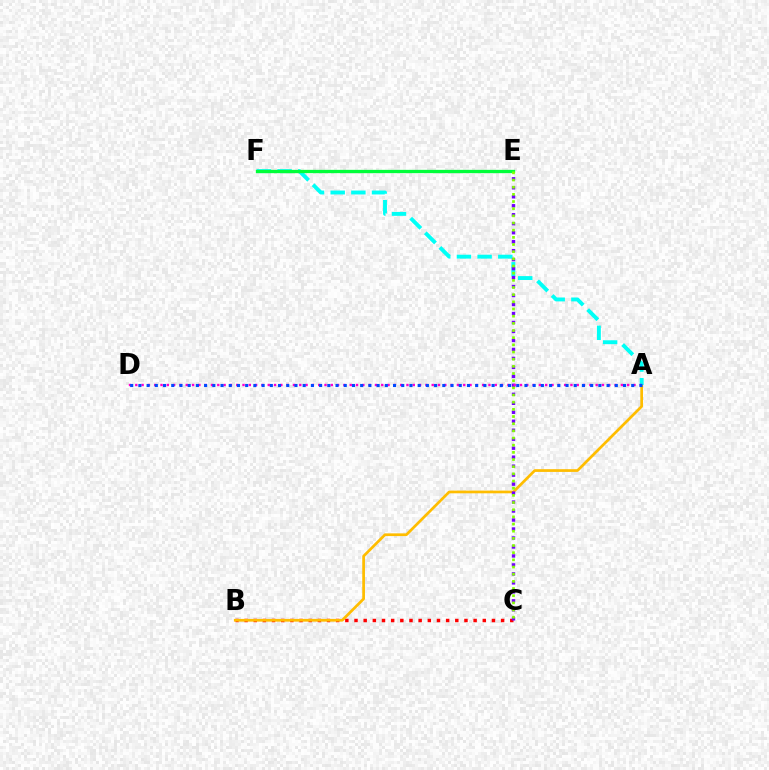{('B', 'C'): [{'color': '#ff0000', 'line_style': 'dotted', 'thickness': 2.49}], ('A', 'B'): [{'color': '#ffbd00', 'line_style': 'solid', 'thickness': 1.96}], ('A', 'F'): [{'color': '#00fff6', 'line_style': 'dashed', 'thickness': 2.81}], ('C', 'E'): [{'color': '#7200ff', 'line_style': 'dotted', 'thickness': 2.44}, {'color': '#84ff00', 'line_style': 'dotted', 'thickness': 1.95}], ('A', 'D'): [{'color': '#ff00cf', 'line_style': 'dotted', 'thickness': 1.71}, {'color': '#004bff', 'line_style': 'dotted', 'thickness': 2.23}], ('E', 'F'): [{'color': '#00ff39', 'line_style': 'solid', 'thickness': 2.38}]}